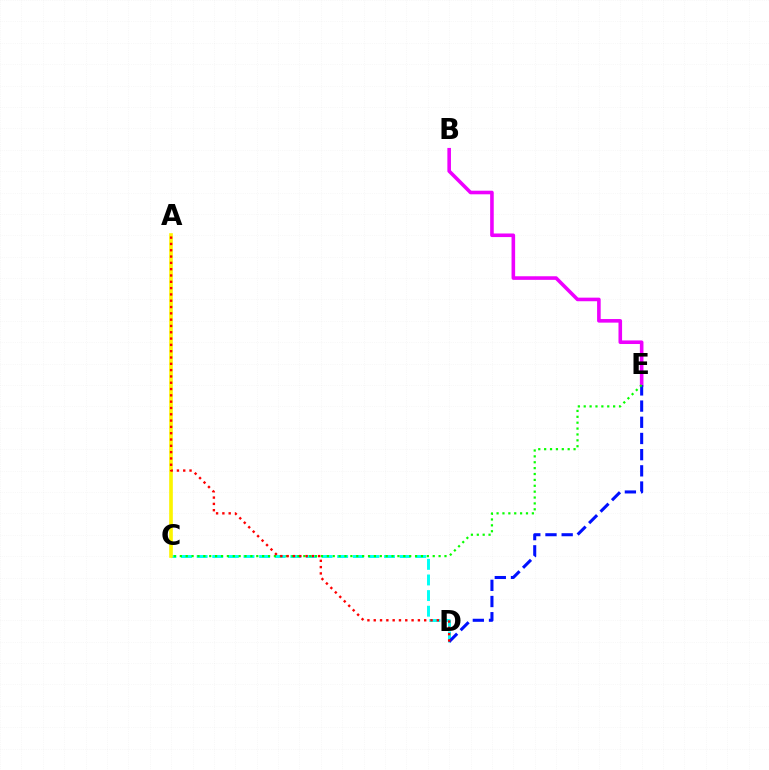{('B', 'E'): [{'color': '#ee00ff', 'line_style': 'solid', 'thickness': 2.58}], ('C', 'D'): [{'color': '#00fff6', 'line_style': 'dashed', 'thickness': 2.12}], ('D', 'E'): [{'color': '#0010ff', 'line_style': 'dashed', 'thickness': 2.2}], ('A', 'C'): [{'color': '#fcf500', 'line_style': 'solid', 'thickness': 2.62}], ('C', 'E'): [{'color': '#08ff00', 'line_style': 'dotted', 'thickness': 1.6}], ('A', 'D'): [{'color': '#ff0000', 'line_style': 'dotted', 'thickness': 1.71}]}